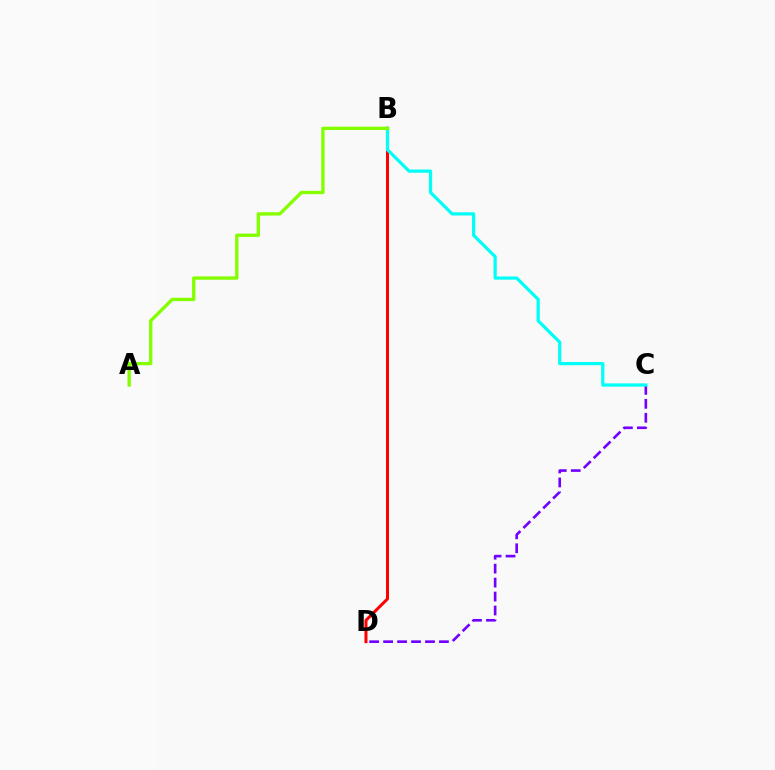{('B', 'D'): [{'color': '#ff0000', 'line_style': 'solid', 'thickness': 2.16}], ('C', 'D'): [{'color': '#7200ff', 'line_style': 'dashed', 'thickness': 1.9}], ('B', 'C'): [{'color': '#00fff6', 'line_style': 'solid', 'thickness': 2.31}], ('A', 'B'): [{'color': '#84ff00', 'line_style': 'solid', 'thickness': 2.41}]}